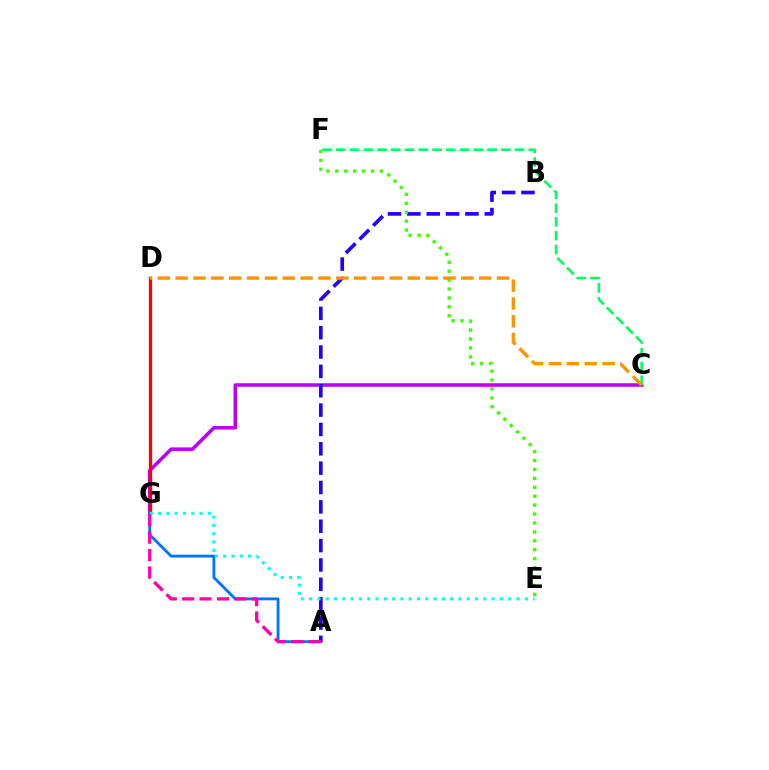{('D', 'G'): [{'color': '#d1ff00', 'line_style': 'solid', 'thickness': 2.01}, {'color': '#ff0000', 'line_style': 'solid', 'thickness': 2.37}], ('C', 'G'): [{'color': '#b900ff', 'line_style': 'solid', 'thickness': 2.54}], ('A', 'G'): [{'color': '#0074ff', 'line_style': 'solid', 'thickness': 2.04}, {'color': '#ff00ac', 'line_style': 'dashed', 'thickness': 2.37}], ('C', 'F'): [{'color': '#00ff5c', 'line_style': 'dashed', 'thickness': 1.87}], ('A', 'B'): [{'color': '#2500ff', 'line_style': 'dashed', 'thickness': 2.63}], ('E', 'F'): [{'color': '#3dff00', 'line_style': 'dotted', 'thickness': 2.42}], ('C', 'D'): [{'color': '#ff9400', 'line_style': 'dashed', 'thickness': 2.43}], ('E', 'G'): [{'color': '#00fff6', 'line_style': 'dotted', 'thickness': 2.25}]}